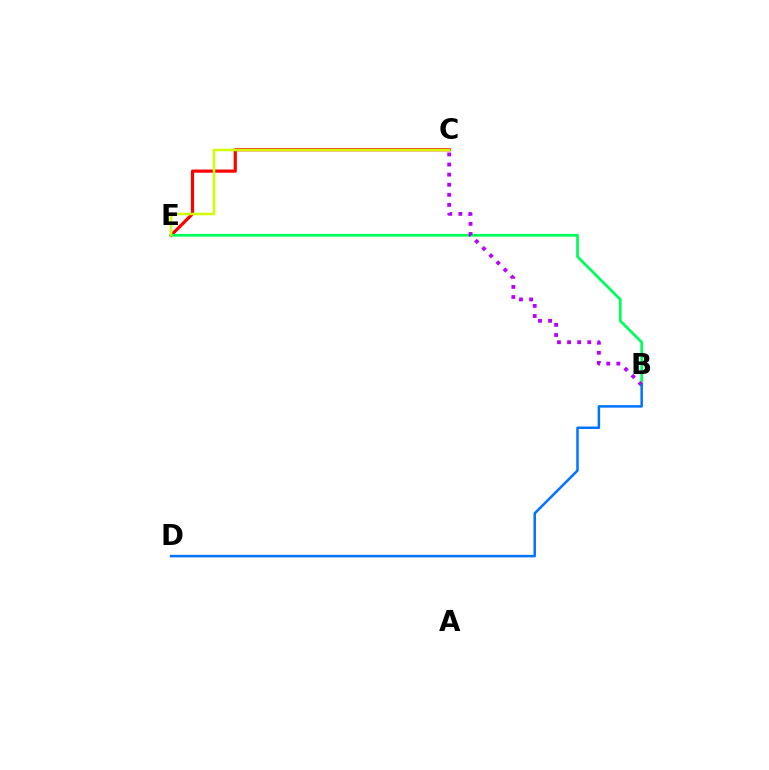{('C', 'E'): [{'color': '#ff0000', 'line_style': 'solid', 'thickness': 2.28}, {'color': '#d1ff00', 'line_style': 'solid', 'thickness': 1.8}], ('B', 'E'): [{'color': '#00ff5c', 'line_style': 'solid', 'thickness': 1.98}], ('B', 'C'): [{'color': '#b900ff', 'line_style': 'dotted', 'thickness': 2.74}], ('B', 'D'): [{'color': '#0074ff', 'line_style': 'solid', 'thickness': 1.8}]}